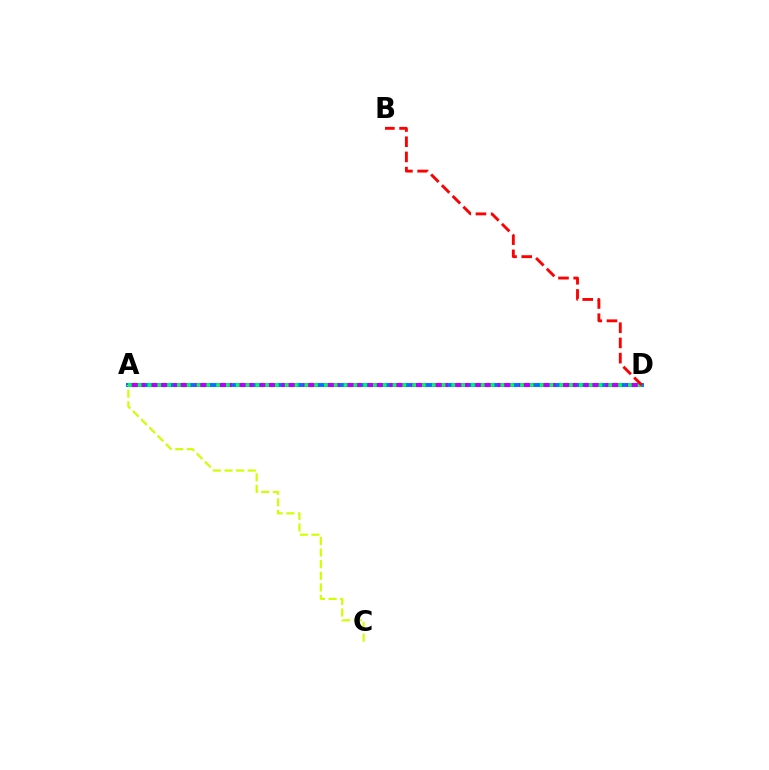{('A', 'D'): [{'color': '#0074ff', 'line_style': 'solid', 'thickness': 2.83}, {'color': '#b900ff', 'line_style': 'dashed', 'thickness': 2.93}, {'color': '#00ff5c', 'line_style': 'dotted', 'thickness': 2.66}], ('A', 'C'): [{'color': '#d1ff00', 'line_style': 'dashed', 'thickness': 1.58}], ('B', 'D'): [{'color': '#ff0000', 'line_style': 'dashed', 'thickness': 2.07}]}